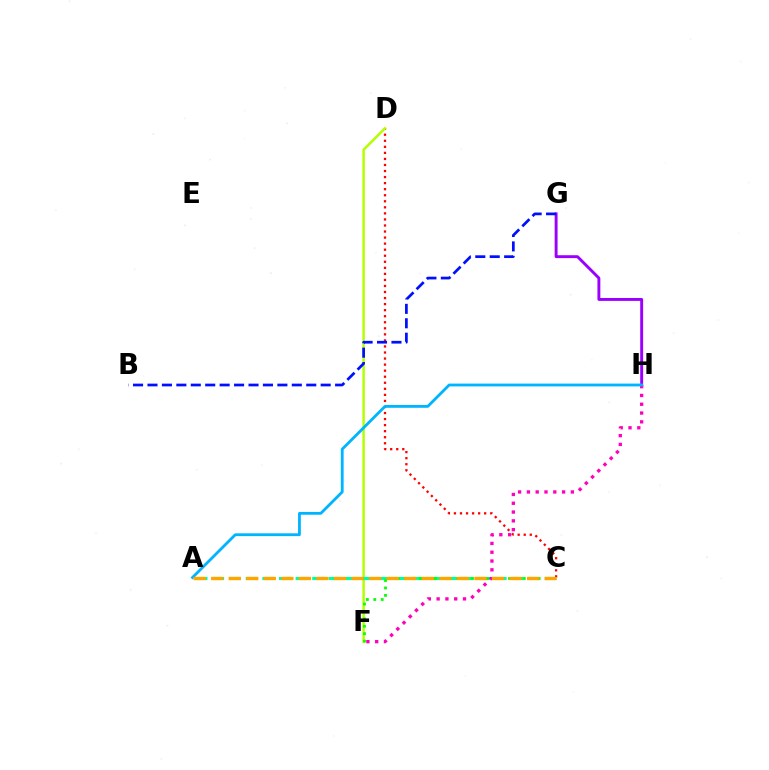{('C', 'D'): [{'color': '#ff0000', 'line_style': 'dotted', 'thickness': 1.64}], ('G', 'H'): [{'color': '#9b00ff', 'line_style': 'solid', 'thickness': 2.1}], ('D', 'F'): [{'color': '#b3ff00', 'line_style': 'solid', 'thickness': 1.78}], ('A', 'C'): [{'color': '#00ff9d', 'line_style': 'dashed', 'thickness': 2.26}, {'color': '#ffa500', 'line_style': 'dashed', 'thickness': 2.38}], ('F', 'H'): [{'color': '#ff00bd', 'line_style': 'dotted', 'thickness': 2.39}], ('A', 'H'): [{'color': '#00b5ff', 'line_style': 'solid', 'thickness': 2.03}], ('C', 'F'): [{'color': '#08ff00', 'line_style': 'dotted', 'thickness': 2.01}], ('B', 'G'): [{'color': '#0010ff', 'line_style': 'dashed', 'thickness': 1.96}]}